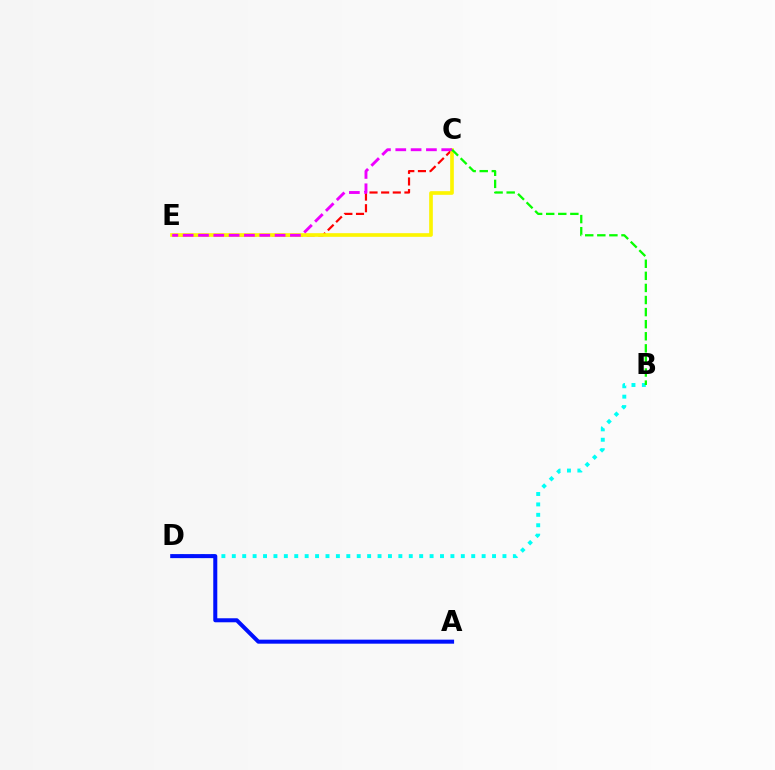{('C', 'E'): [{'color': '#ff0000', 'line_style': 'dashed', 'thickness': 1.58}, {'color': '#fcf500', 'line_style': 'solid', 'thickness': 2.63}, {'color': '#ee00ff', 'line_style': 'dashed', 'thickness': 2.08}], ('B', 'D'): [{'color': '#00fff6', 'line_style': 'dotted', 'thickness': 2.83}], ('B', 'C'): [{'color': '#08ff00', 'line_style': 'dashed', 'thickness': 1.64}], ('A', 'D'): [{'color': '#0010ff', 'line_style': 'solid', 'thickness': 2.9}]}